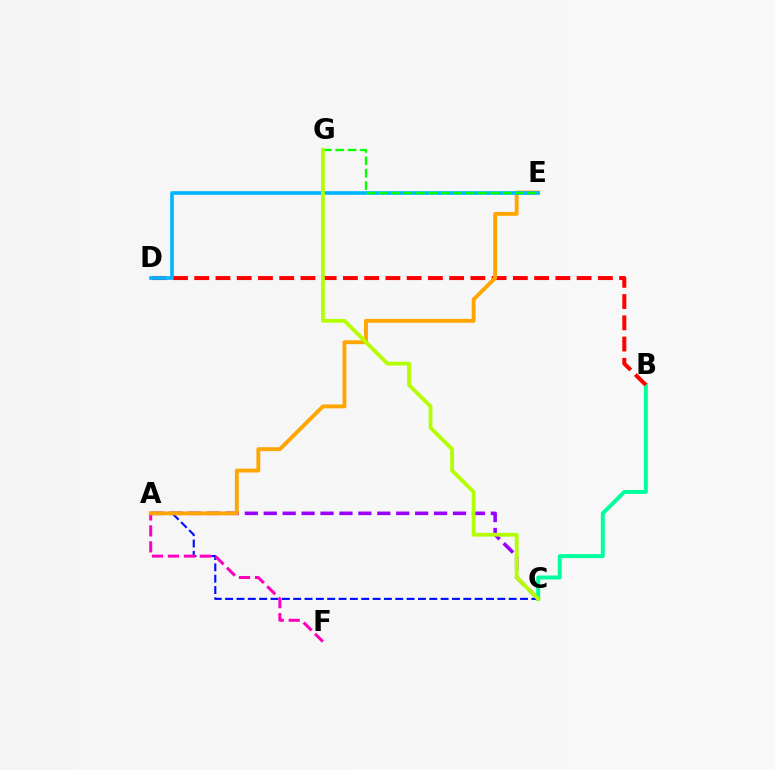{('A', 'C'): [{'color': '#0010ff', 'line_style': 'dashed', 'thickness': 1.54}, {'color': '#9b00ff', 'line_style': 'dashed', 'thickness': 2.57}], ('A', 'F'): [{'color': '#ff00bd', 'line_style': 'dashed', 'thickness': 2.17}], ('B', 'C'): [{'color': '#00ff9d', 'line_style': 'solid', 'thickness': 2.84}], ('B', 'D'): [{'color': '#ff0000', 'line_style': 'dashed', 'thickness': 2.89}], ('A', 'E'): [{'color': '#ffa500', 'line_style': 'solid', 'thickness': 2.78}], ('D', 'E'): [{'color': '#00b5ff', 'line_style': 'solid', 'thickness': 2.62}], ('E', 'G'): [{'color': '#08ff00', 'line_style': 'dashed', 'thickness': 1.68}], ('C', 'G'): [{'color': '#b3ff00', 'line_style': 'solid', 'thickness': 2.72}]}